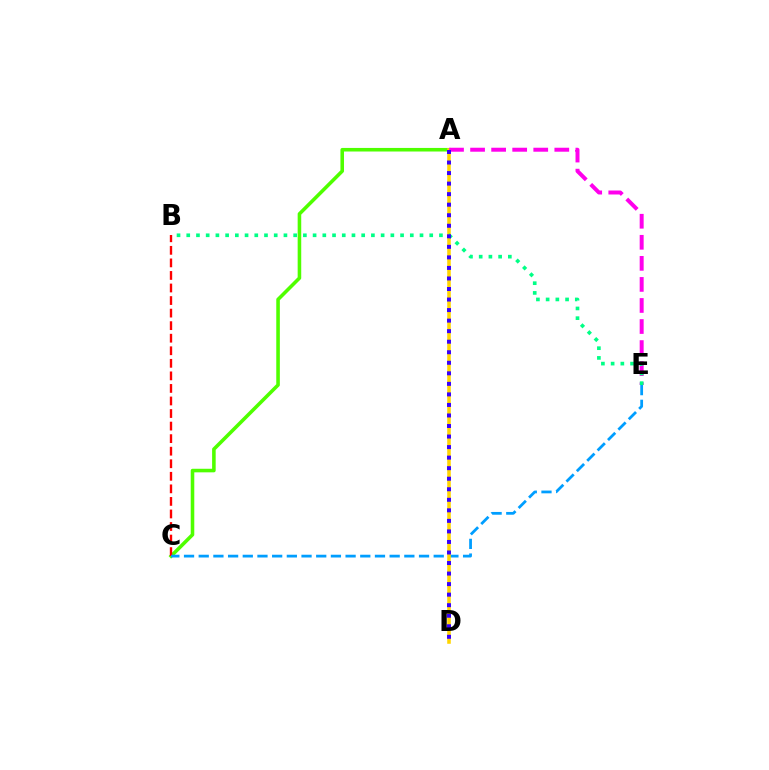{('A', 'C'): [{'color': '#4fff00', 'line_style': 'solid', 'thickness': 2.57}], ('B', 'C'): [{'color': '#ff0000', 'line_style': 'dashed', 'thickness': 1.71}], ('C', 'E'): [{'color': '#009eff', 'line_style': 'dashed', 'thickness': 2.0}], ('A', 'D'): [{'color': '#ffd500', 'line_style': 'solid', 'thickness': 2.56}, {'color': '#3700ff', 'line_style': 'dotted', 'thickness': 2.86}], ('A', 'E'): [{'color': '#ff00ed', 'line_style': 'dashed', 'thickness': 2.86}], ('B', 'E'): [{'color': '#00ff86', 'line_style': 'dotted', 'thickness': 2.64}]}